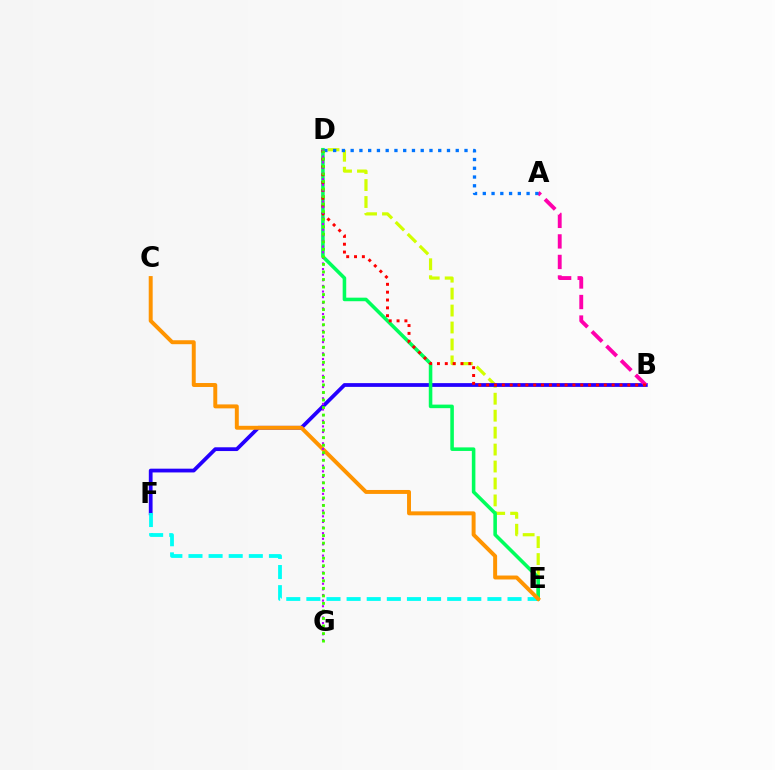{('D', 'E'): [{'color': '#d1ff00', 'line_style': 'dashed', 'thickness': 2.3}, {'color': '#00ff5c', 'line_style': 'solid', 'thickness': 2.56}], ('B', 'F'): [{'color': '#2500ff', 'line_style': 'solid', 'thickness': 2.71}], ('A', 'B'): [{'color': '#ff00ac', 'line_style': 'dashed', 'thickness': 2.79}], ('E', 'F'): [{'color': '#00fff6', 'line_style': 'dashed', 'thickness': 2.73}], ('C', 'E'): [{'color': '#ff9400', 'line_style': 'solid', 'thickness': 2.84}], ('B', 'D'): [{'color': '#ff0000', 'line_style': 'dotted', 'thickness': 2.13}], ('D', 'G'): [{'color': '#b900ff', 'line_style': 'dotted', 'thickness': 1.53}, {'color': '#3dff00', 'line_style': 'dotted', 'thickness': 2.05}], ('A', 'D'): [{'color': '#0074ff', 'line_style': 'dotted', 'thickness': 2.38}]}